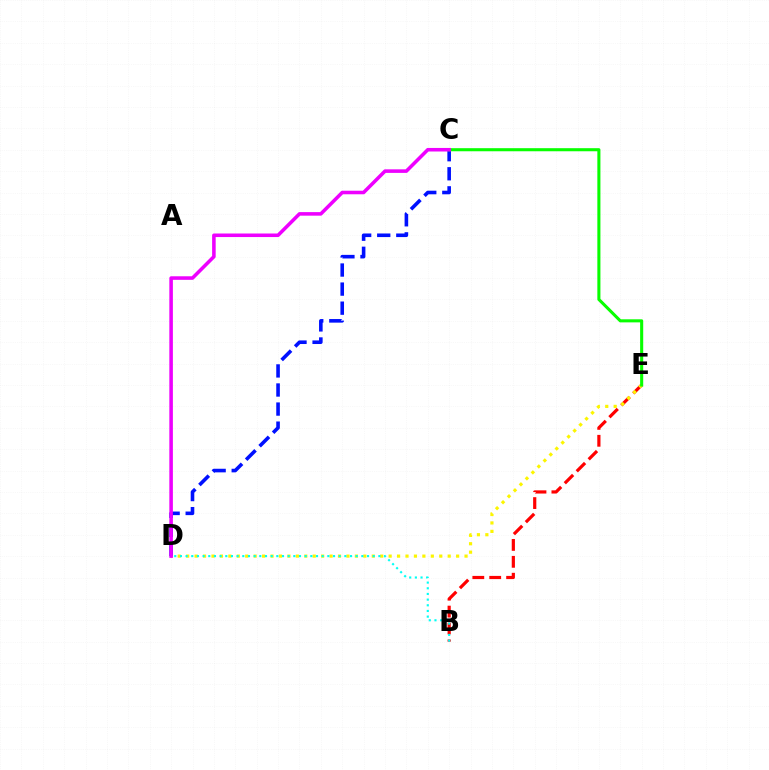{('B', 'E'): [{'color': '#ff0000', 'line_style': 'dashed', 'thickness': 2.3}], ('C', 'D'): [{'color': '#0010ff', 'line_style': 'dashed', 'thickness': 2.59}, {'color': '#ee00ff', 'line_style': 'solid', 'thickness': 2.56}], ('D', 'E'): [{'color': '#fcf500', 'line_style': 'dotted', 'thickness': 2.29}], ('C', 'E'): [{'color': '#08ff00', 'line_style': 'solid', 'thickness': 2.22}], ('B', 'D'): [{'color': '#00fff6', 'line_style': 'dotted', 'thickness': 1.54}]}